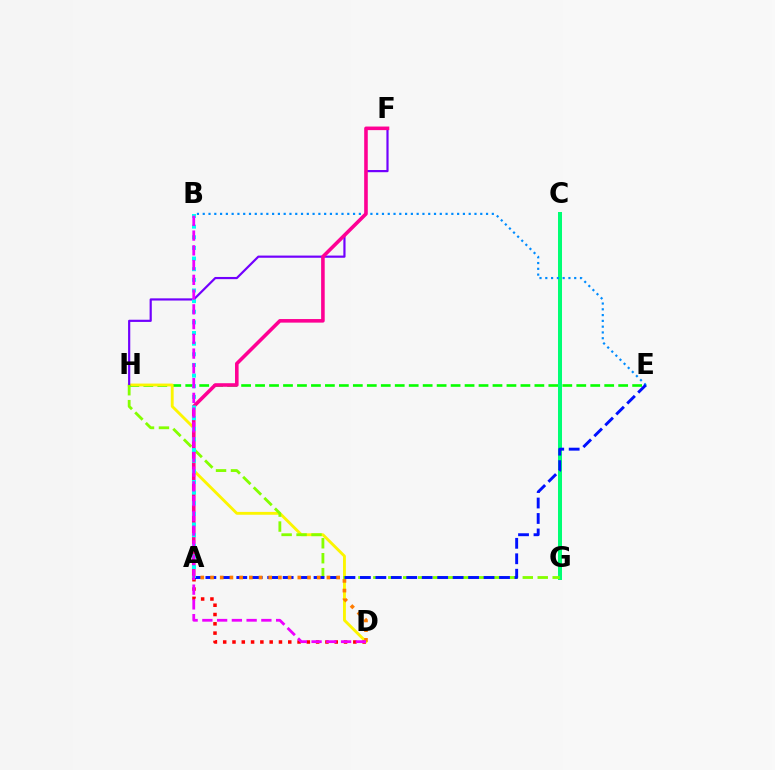{('E', 'H'): [{'color': '#08ff00', 'line_style': 'dashed', 'thickness': 1.9}], ('C', 'G'): [{'color': '#00ff74', 'line_style': 'solid', 'thickness': 2.88}], ('D', 'H'): [{'color': '#fcf500', 'line_style': 'solid', 'thickness': 2.06}], ('F', 'H'): [{'color': '#7200ff', 'line_style': 'solid', 'thickness': 1.58}], ('B', 'E'): [{'color': '#008cff', 'line_style': 'dotted', 'thickness': 1.57}], ('G', 'H'): [{'color': '#84ff00', 'line_style': 'dashed', 'thickness': 2.03}], ('A', 'D'): [{'color': '#ff0000', 'line_style': 'dotted', 'thickness': 2.53}, {'color': '#ff7c00', 'line_style': 'dotted', 'thickness': 2.64}], ('A', 'F'): [{'color': '#ff0094', 'line_style': 'solid', 'thickness': 2.58}], ('A', 'E'): [{'color': '#0010ff', 'line_style': 'dashed', 'thickness': 2.1}], ('A', 'B'): [{'color': '#00fff6', 'line_style': 'dotted', 'thickness': 2.89}], ('B', 'D'): [{'color': '#ee00ff', 'line_style': 'dashed', 'thickness': 2.0}]}